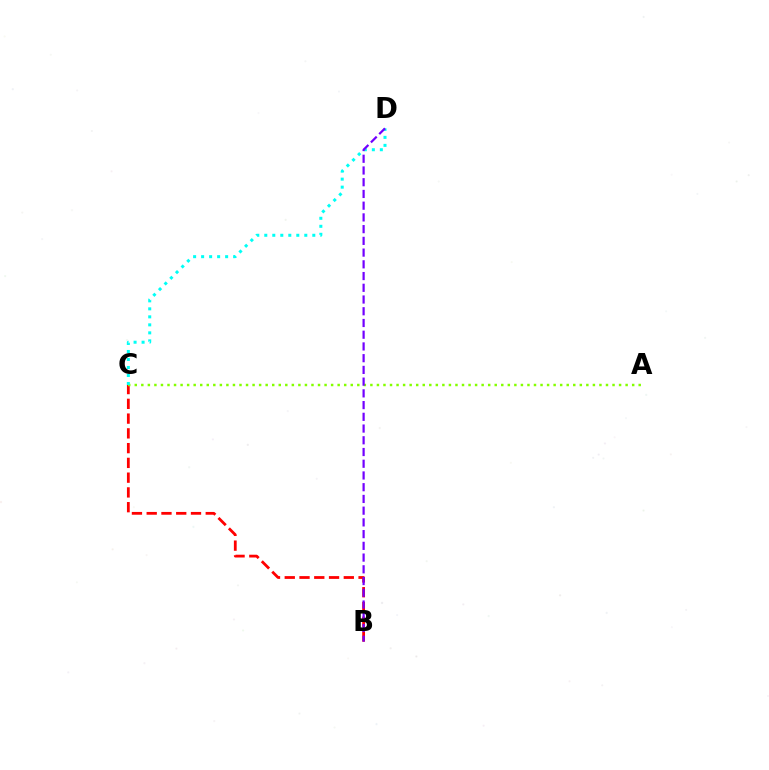{('B', 'C'): [{'color': '#ff0000', 'line_style': 'dashed', 'thickness': 2.01}], ('A', 'C'): [{'color': '#84ff00', 'line_style': 'dotted', 'thickness': 1.78}], ('C', 'D'): [{'color': '#00fff6', 'line_style': 'dotted', 'thickness': 2.17}], ('B', 'D'): [{'color': '#7200ff', 'line_style': 'dashed', 'thickness': 1.59}]}